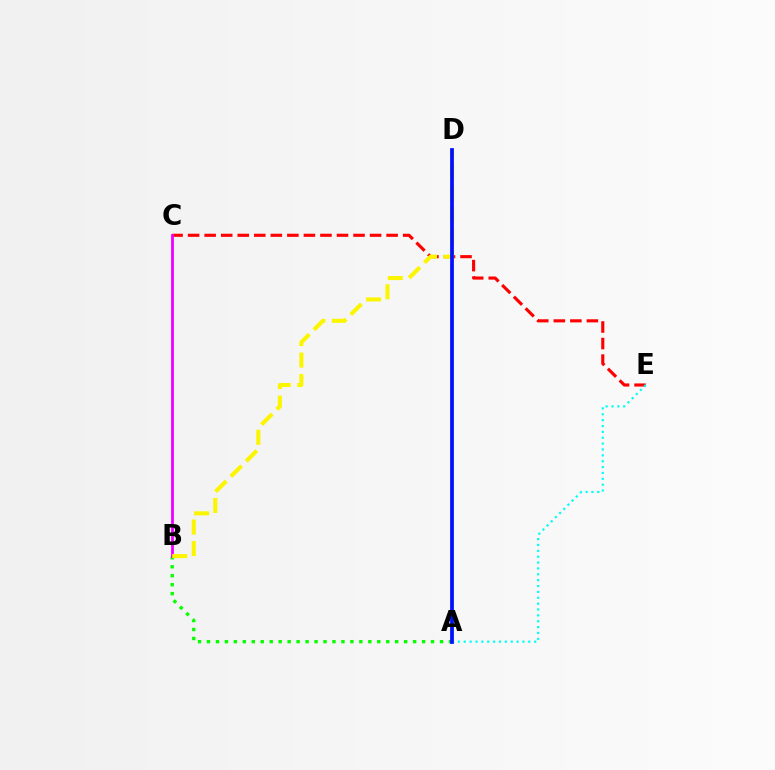{('C', 'E'): [{'color': '#ff0000', 'line_style': 'dashed', 'thickness': 2.25}], ('A', 'B'): [{'color': '#08ff00', 'line_style': 'dotted', 'thickness': 2.44}], ('A', 'E'): [{'color': '#00fff6', 'line_style': 'dotted', 'thickness': 1.59}], ('B', 'C'): [{'color': '#ee00ff', 'line_style': 'solid', 'thickness': 2.02}], ('B', 'D'): [{'color': '#fcf500', 'line_style': 'dashed', 'thickness': 2.93}], ('A', 'D'): [{'color': '#0010ff', 'line_style': 'solid', 'thickness': 2.69}]}